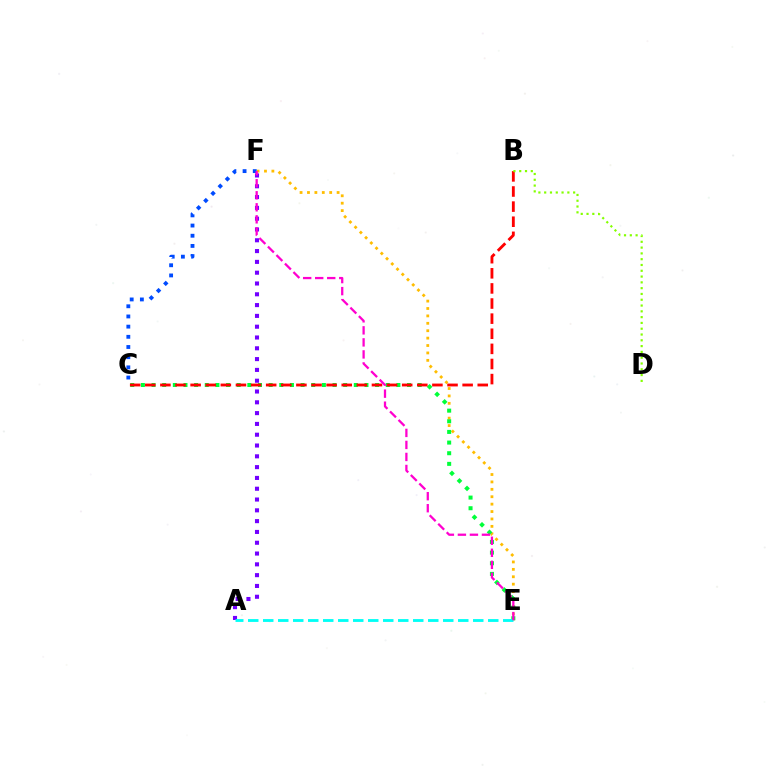{('E', 'F'): [{'color': '#ffbd00', 'line_style': 'dotted', 'thickness': 2.01}, {'color': '#ff00cf', 'line_style': 'dashed', 'thickness': 1.63}], ('C', 'E'): [{'color': '#00ff39', 'line_style': 'dotted', 'thickness': 2.89}], ('A', 'F'): [{'color': '#7200ff', 'line_style': 'dotted', 'thickness': 2.93}], ('C', 'F'): [{'color': '#004bff', 'line_style': 'dotted', 'thickness': 2.77}], ('B', 'C'): [{'color': '#ff0000', 'line_style': 'dashed', 'thickness': 2.05}], ('A', 'E'): [{'color': '#00fff6', 'line_style': 'dashed', 'thickness': 2.04}], ('B', 'D'): [{'color': '#84ff00', 'line_style': 'dotted', 'thickness': 1.57}]}